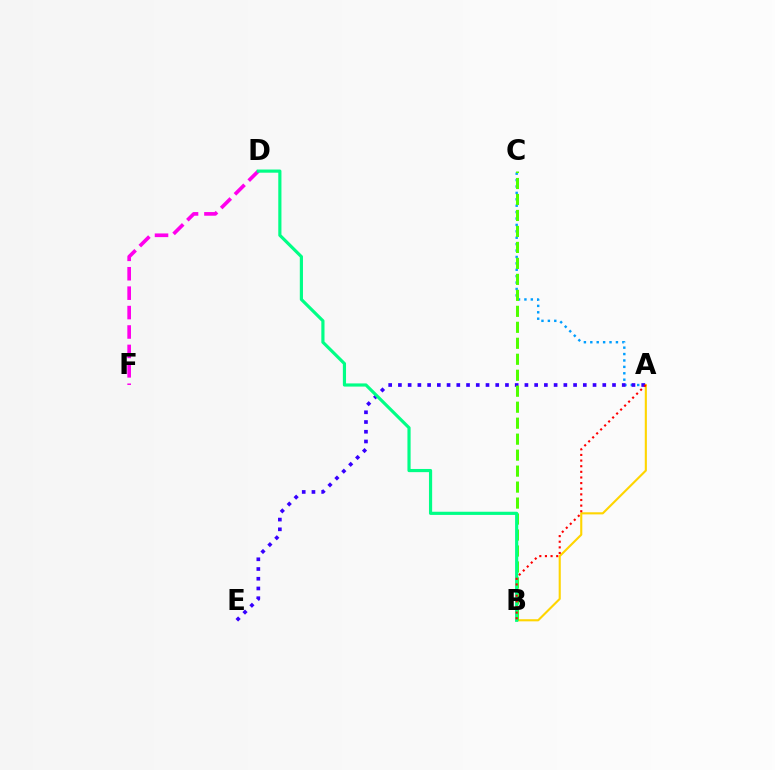{('D', 'F'): [{'color': '#ff00ed', 'line_style': 'dashed', 'thickness': 2.64}], ('A', 'C'): [{'color': '#009eff', 'line_style': 'dotted', 'thickness': 1.74}], ('A', 'B'): [{'color': '#ffd500', 'line_style': 'solid', 'thickness': 1.52}, {'color': '#ff0000', 'line_style': 'dotted', 'thickness': 1.53}], ('A', 'E'): [{'color': '#3700ff', 'line_style': 'dotted', 'thickness': 2.64}], ('B', 'C'): [{'color': '#4fff00', 'line_style': 'dashed', 'thickness': 2.17}], ('B', 'D'): [{'color': '#00ff86', 'line_style': 'solid', 'thickness': 2.28}]}